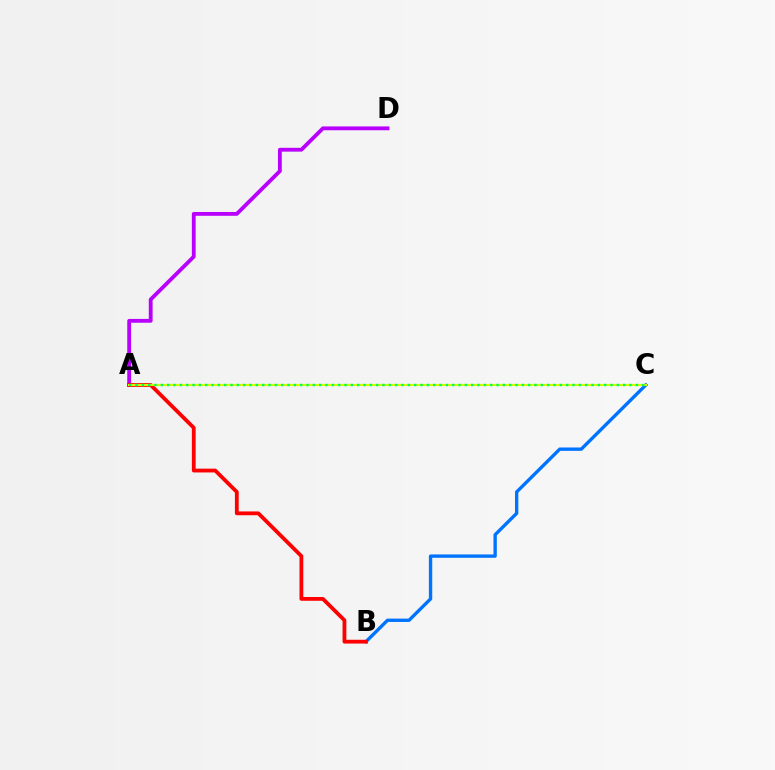{('A', 'D'): [{'color': '#b900ff', 'line_style': 'solid', 'thickness': 2.75}], ('B', 'C'): [{'color': '#0074ff', 'line_style': 'solid', 'thickness': 2.42}], ('A', 'B'): [{'color': '#ff0000', 'line_style': 'solid', 'thickness': 2.73}], ('A', 'C'): [{'color': '#d1ff00', 'line_style': 'solid', 'thickness': 1.53}, {'color': '#00ff5c', 'line_style': 'dotted', 'thickness': 1.72}]}